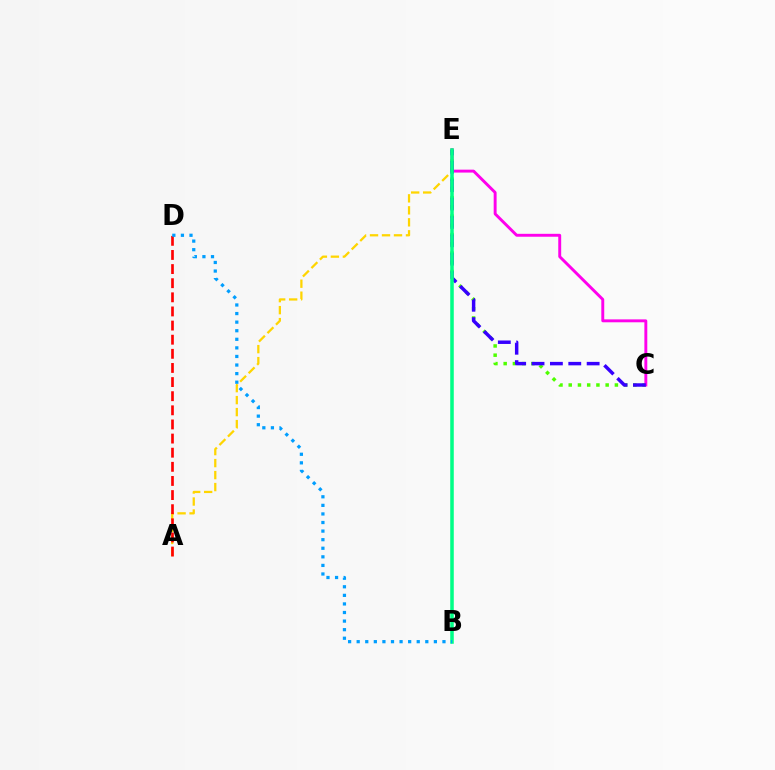{('C', 'E'): [{'color': '#4fff00', 'line_style': 'dotted', 'thickness': 2.51}, {'color': '#ff00ed', 'line_style': 'solid', 'thickness': 2.1}, {'color': '#3700ff', 'line_style': 'dashed', 'thickness': 2.5}], ('A', 'E'): [{'color': '#ffd500', 'line_style': 'dashed', 'thickness': 1.63}], ('A', 'D'): [{'color': '#ff0000', 'line_style': 'dashed', 'thickness': 1.92}], ('B', 'E'): [{'color': '#00ff86', 'line_style': 'solid', 'thickness': 2.55}], ('B', 'D'): [{'color': '#009eff', 'line_style': 'dotted', 'thickness': 2.33}]}